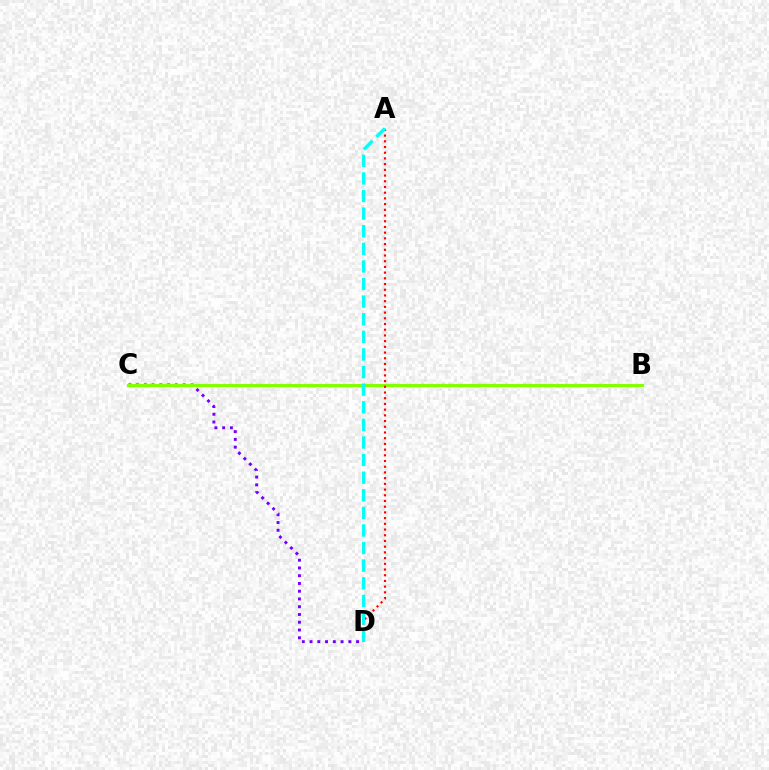{('C', 'D'): [{'color': '#7200ff', 'line_style': 'dotted', 'thickness': 2.11}], ('B', 'C'): [{'color': '#84ff00', 'line_style': 'solid', 'thickness': 2.27}], ('A', 'D'): [{'color': '#ff0000', 'line_style': 'dotted', 'thickness': 1.55}, {'color': '#00fff6', 'line_style': 'dashed', 'thickness': 2.39}]}